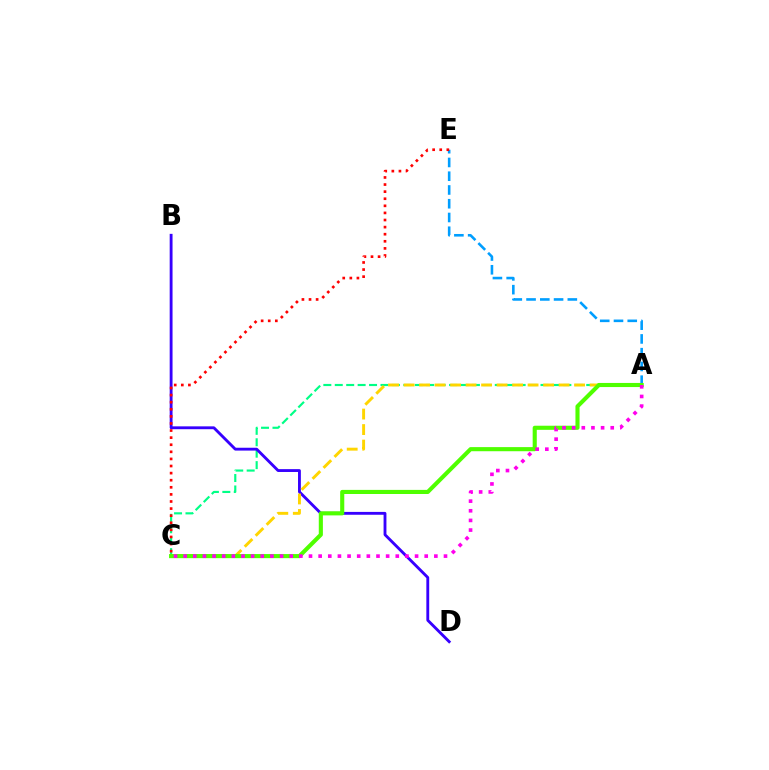{('A', 'E'): [{'color': '#009eff', 'line_style': 'dashed', 'thickness': 1.87}], ('A', 'C'): [{'color': '#00ff86', 'line_style': 'dashed', 'thickness': 1.55}, {'color': '#ffd500', 'line_style': 'dashed', 'thickness': 2.11}, {'color': '#4fff00', 'line_style': 'solid', 'thickness': 2.96}, {'color': '#ff00ed', 'line_style': 'dotted', 'thickness': 2.62}], ('B', 'D'): [{'color': '#3700ff', 'line_style': 'solid', 'thickness': 2.05}], ('C', 'E'): [{'color': '#ff0000', 'line_style': 'dotted', 'thickness': 1.93}]}